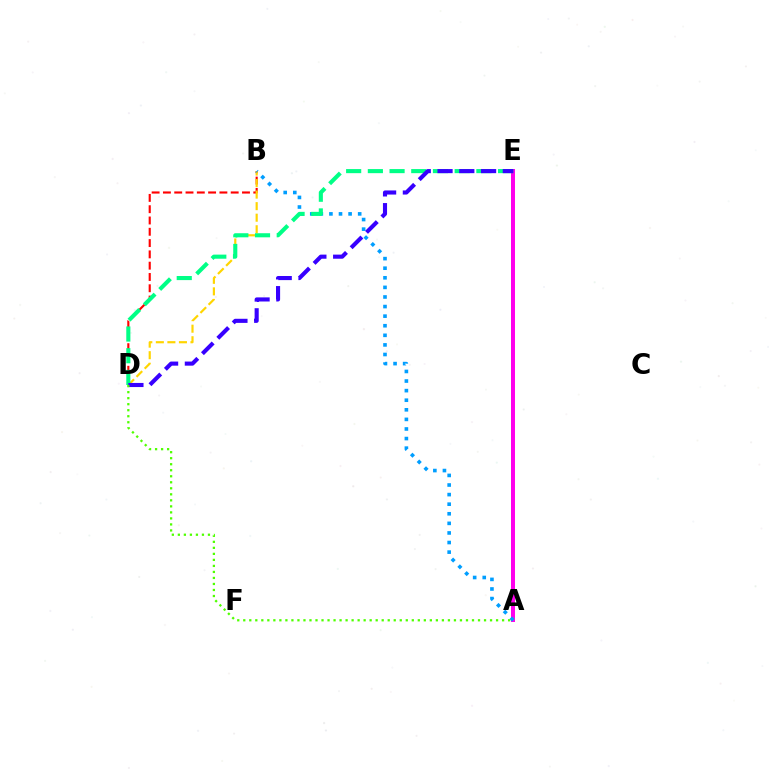{('A', 'E'): [{'color': '#ff00ed', 'line_style': 'solid', 'thickness': 2.87}], ('B', 'D'): [{'color': '#ff0000', 'line_style': 'dashed', 'thickness': 1.53}, {'color': '#ffd500', 'line_style': 'dashed', 'thickness': 1.57}], ('A', 'B'): [{'color': '#009eff', 'line_style': 'dotted', 'thickness': 2.6}], ('D', 'E'): [{'color': '#00ff86', 'line_style': 'dashed', 'thickness': 2.95}, {'color': '#3700ff', 'line_style': 'dashed', 'thickness': 2.96}], ('A', 'D'): [{'color': '#4fff00', 'line_style': 'dotted', 'thickness': 1.64}]}